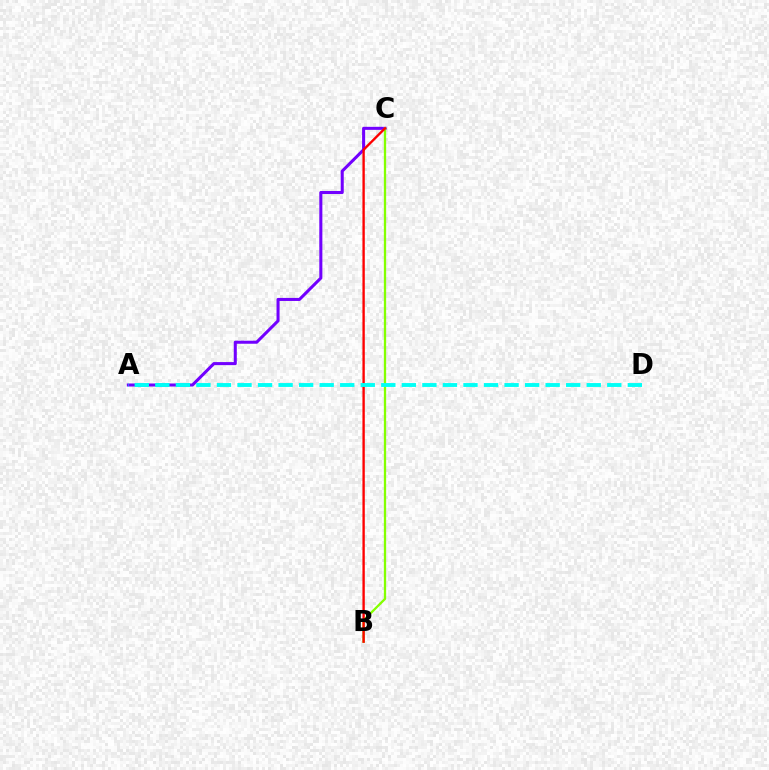{('A', 'C'): [{'color': '#7200ff', 'line_style': 'solid', 'thickness': 2.19}], ('B', 'C'): [{'color': '#84ff00', 'line_style': 'solid', 'thickness': 1.66}, {'color': '#ff0000', 'line_style': 'solid', 'thickness': 1.7}], ('A', 'D'): [{'color': '#00fff6', 'line_style': 'dashed', 'thickness': 2.79}]}